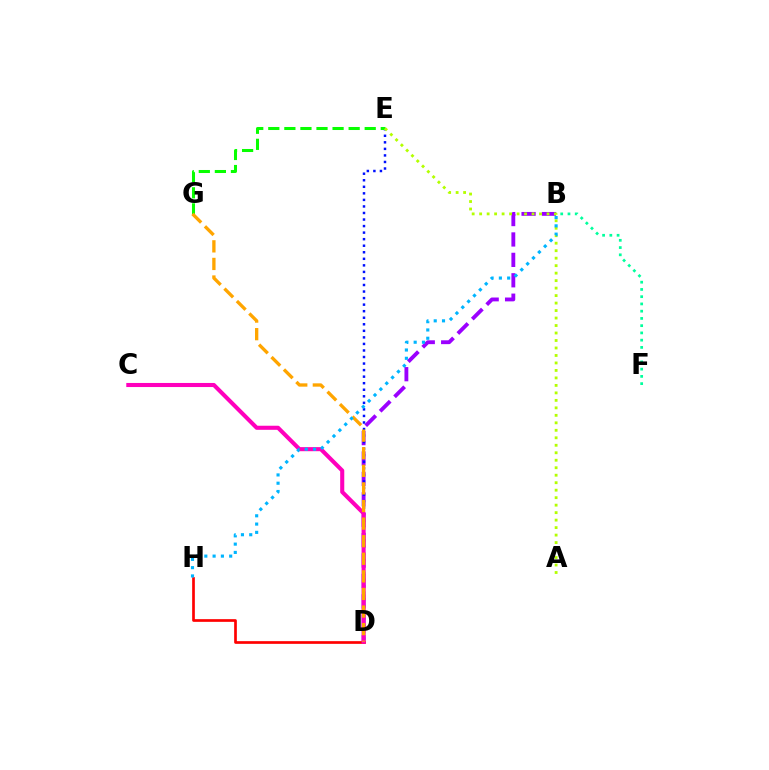{('B', 'D'): [{'color': '#9b00ff', 'line_style': 'dashed', 'thickness': 2.77}], ('D', 'E'): [{'color': '#0010ff', 'line_style': 'dotted', 'thickness': 1.78}], ('E', 'G'): [{'color': '#08ff00', 'line_style': 'dashed', 'thickness': 2.18}], ('D', 'H'): [{'color': '#ff0000', 'line_style': 'solid', 'thickness': 1.94}], ('A', 'E'): [{'color': '#b3ff00', 'line_style': 'dotted', 'thickness': 2.03}], ('C', 'D'): [{'color': '#ff00bd', 'line_style': 'solid', 'thickness': 2.94}], ('D', 'G'): [{'color': '#ffa500', 'line_style': 'dashed', 'thickness': 2.39}], ('B', 'F'): [{'color': '#00ff9d', 'line_style': 'dotted', 'thickness': 1.97}], ('B', 'H'): [{'color': '#00b5ff', 'line_style': 'dotted', 'thickness': 2.25}]}